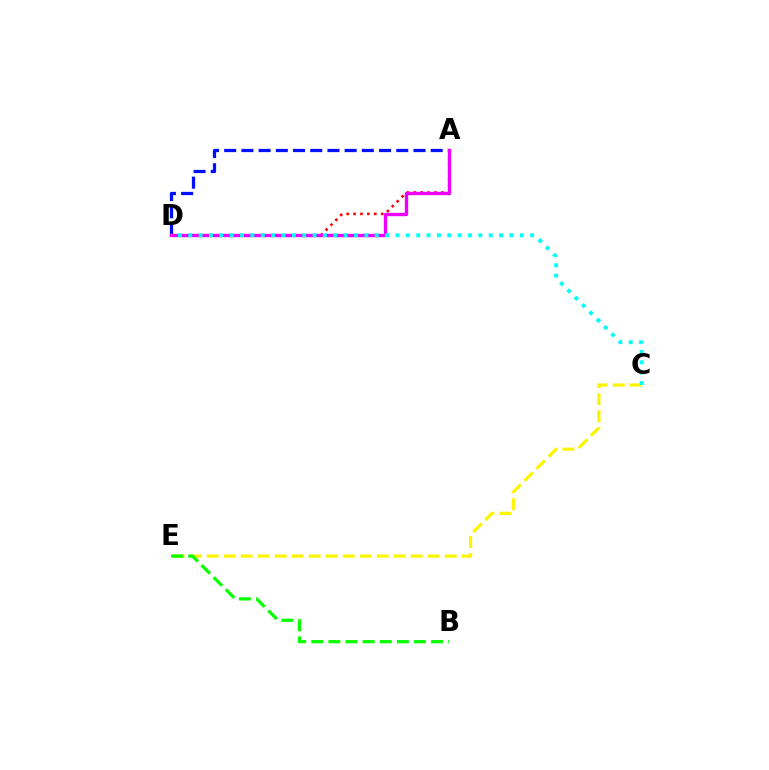{('C', 'E'): [{'color': '#fcf500', 'line_style': 'dashed', 'thickness': 2.31}], ('A', 'D'): [{'color': '#ff0000', 'line_style': 'dotted', 'thickness': 1.88}, {'color': '#0010ff', 'line_style': 'dashed', 'thickness': 2.34}, {'color': '#ee00ff', 'line_style': 'solid', 'thickness': 2.42}], ('C', 'D'): [{'color': '#00fff6', 'line_style': 'dotted', 'thickness': 2.81}], ('B', 'E'): [{'color': '#08ff00', 'line_style': 'dashed', 'thickness': 2.32}]}